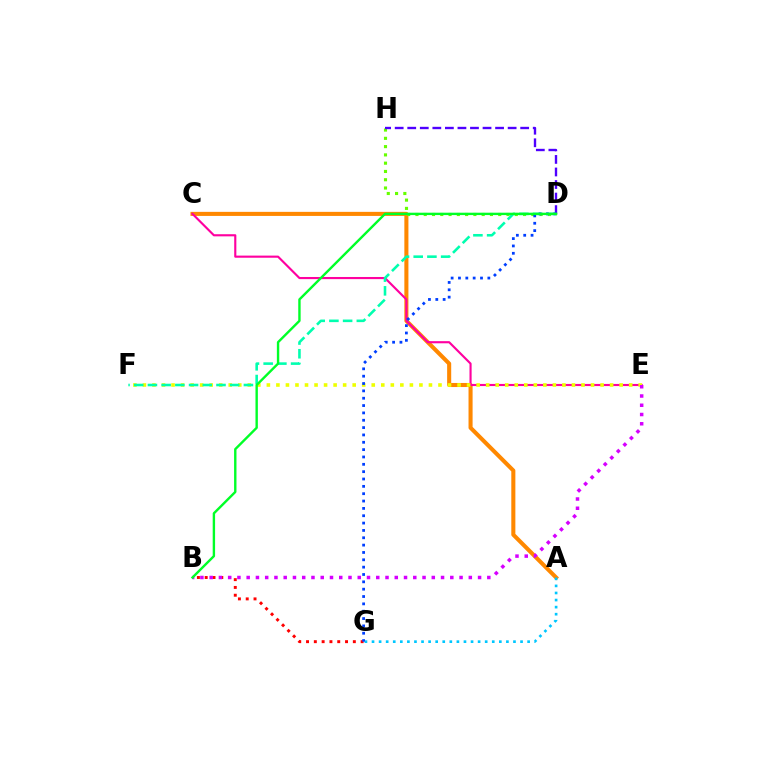{('A', 'C'): [{'color': '#ff8800', 'line_style': 'solid', 'thickness': 2.93}], ('C', 'E'): [{'color': '#ff00a0', 'line_style': 'solid', 'thickness': 1.54}], ('D', 'H'): [{'color': '#66ff00', 'line_style': 'dotted', 'thickness': 2.25}, {'color': '#4f00ff', 'line_style': 'dashed', 'thickness': 1.7}], ('A', 'G'): [{'color': '#00c7ff', 'line_style': 'dotted', 'thickness': 1.92}], ('E', 'F'): [{'color': '#eeff00', 'line_style': 'dotted', 'thickness': 2.59}], ('B', 'G'): [{'color': '#ff0000', 'line_style': 'dotted', 'thickness': 2.12}], ('B', 'E'): [{'color': '#d600ff', 'line_style': 'dotted', 'thickness': 2.51}], ('D', 'F'): [{'color': '#00ffaf', 'line_style': 'dashed', 'thickness': 1.86}], ('D', 'G'): [{'color': '#003fff', 'line_style': 'dotted', 'thickness': 2.0}], ('B', 'D'): [{'color': '#00ff27', 'line_style': 'solid', 'thickness': 1.72}]}